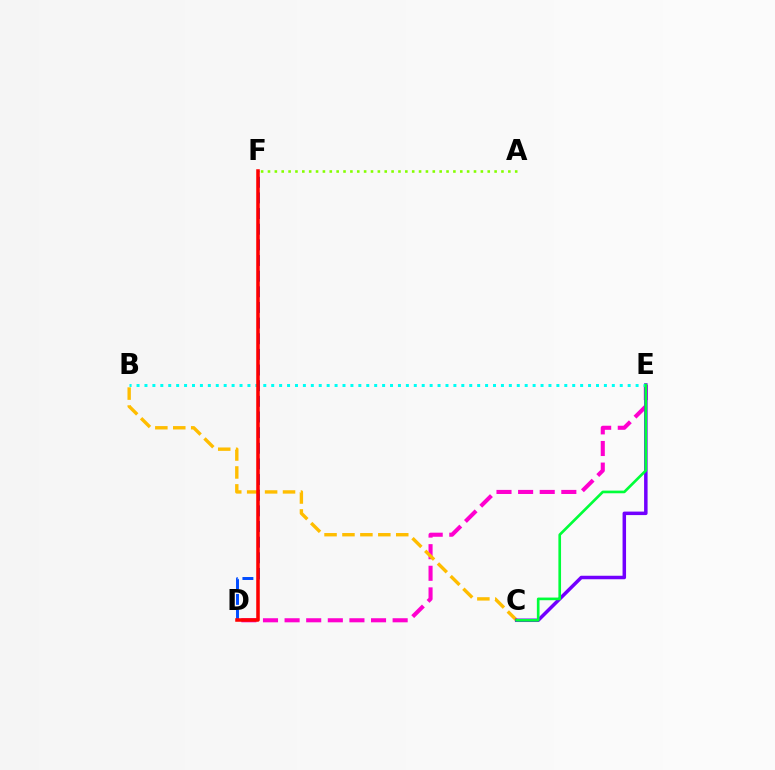{('D', 'E'): [{'color': '#ff00cf', 'line_style': 'dashed', 'thickness': 2.94}], ('D', 'F'): [{'color': '#004bff', 'line_style': 'dashed', 'thickness': 2.13}, {'color': '#ff0000', 'line_style': 'solid', 'thickness': 2.55}], ('B', 'C'): [{'color': '#ffbd00', 'line_style': 'dashed', 'thickness': 2.44}], ('C', 'E'): [{'color': '#7200ff', 'line_style': 'solid', 'thickness': 2.52}, {'color': '#00ff39', 'line_style': 'solid', 'thickness': 1.91}], ('B', 'E'): [{'color': '#00fff6', 'line_style': 'dotted', 'thickness': 2.15}], ('A', 'F'): [{'color': '#84ff00', 'line_style': 'dotted', 'thickness': 1.87}]}